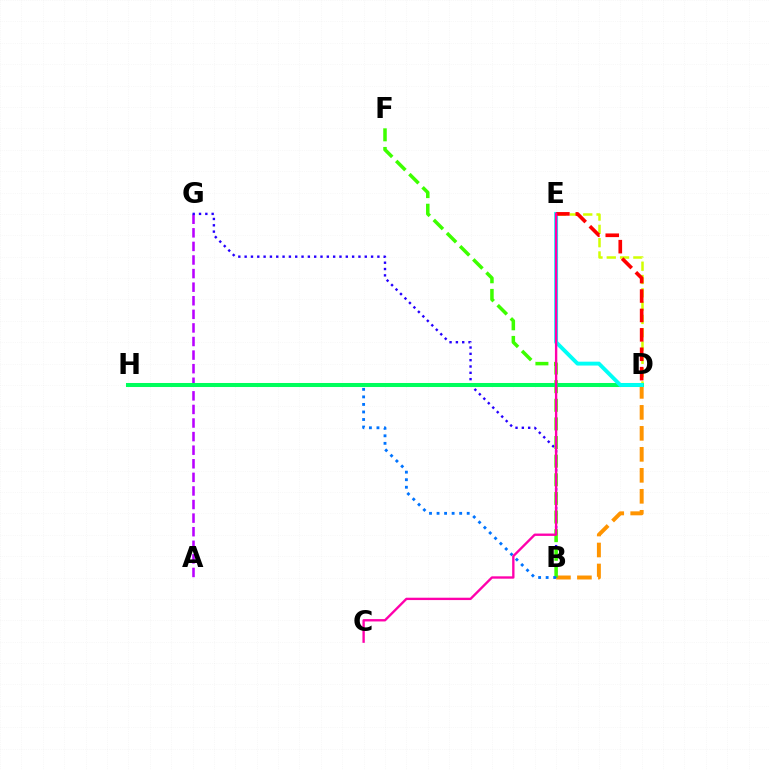{('A', 'G'): [{'color': '#b900ff', 'line_style': 'dashed', 'thickness': 1.85}], ('B', 'D'): [{'color': '#ff9400', 'line_style': 'dashed', 'thickness': 2.85}], ('B', 'G'): [{'color': '#2500ff', 'line_style': 'dotted', 'thickness': 1.72}], ('D', 'E'): [{'color': '#d1ff00', 'line_style': 'dashed', 'thickness': 1.81}, {'color': '#00fff6', 'line_style': 'solid', 'thickness': 2.8}, {'color': '#ff0000', 'line_style': 'dashed', 'thickness': 2.64}], ('B', 'F'): [{'color': '#3dff00', 'line_style': 'dashed', 'thickness': 2.53}], ('B', 'H'): [{'color': '#0074ff', 'line_style': 'dotted', 'thickness': 2.05}], ('D', 'H'): [{'color': '#00ff5c', 'line_style': 'solid', 'thickness': 2.9}], ('C', 'E'): [{'color': '#ff00ac', 'line_style': 'solid', 'thickness': 1.7}]}